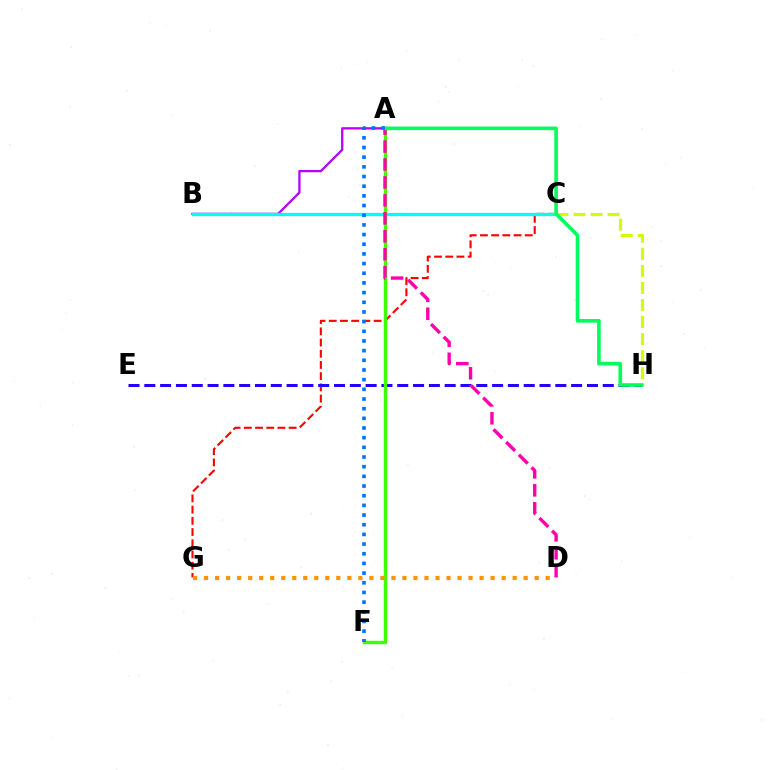{('C', 'G'): [{'color': '#ff0000', 'line_style': 'dashed', 'thickness': 1.52}], ('E', 'H'): [{'color': '#2500ff', 'line_style': 'dashed', 'thickness': 2.15}], ('A', 'B'): [{'color': '#b900ff', 'line_style': 'solid', 'thickness': 1.65}], ('B', 'C'): [{'color': '#00fff6', 'line_style': 'solid', 'thickness': 2.39}], ('A', 'F'): [{'color': '#3dff00', 'line_style': 'solid', 'thickness': 2.45}, {'color': '#0074ff', 'line_style': 'dotted', 'thickness': 2.63}], ('A', 'D'): [{'color': '#ff00ac', 'line_style': 'dashed', 'thickness': 2.44}], ('D', 'G'): [{'color': '#ff9400', 'line_style': 'dotted', 'thickness': 2.99}], ('C', 'H'): [{'color': '#d1ff00', 'line_style': 'dashed', 'thickness': 2.32}], ('A', 'H'): [{'color': '#00ff5c', 'line_style': 'solid', 'thickness': 2.6}]}